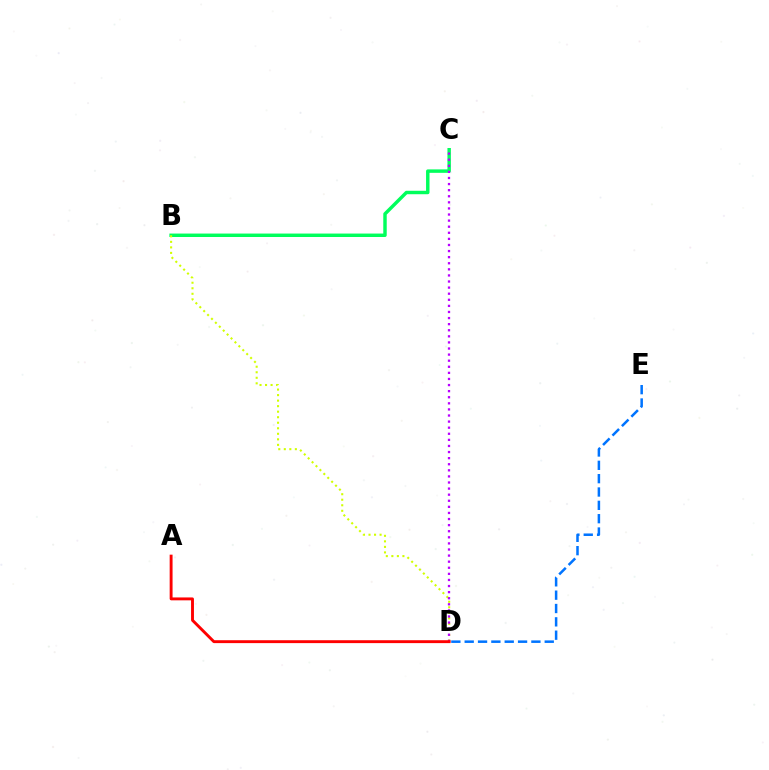{('B', 'C'): [{'color': '#00ff5c', 'line_style': 'solid', 'thickness': 2.48}], ('B', 'D'): [{'color': '#d1ff00', 'line_style': 'dotted', 'thickness': 1.5}], ('C', 'D'): [{'color': '#b900ff', 'line_style': 'dotted', 'thickness': 1.65}], ('D', 'E'): [{'color': '#0074ff', 'line_style': 'dashed', 'thickness': 1.81}], ('A', 'D'): [{'color': '#ff0000', 'line_style': 'solid', 'thickness': 2.08}]}